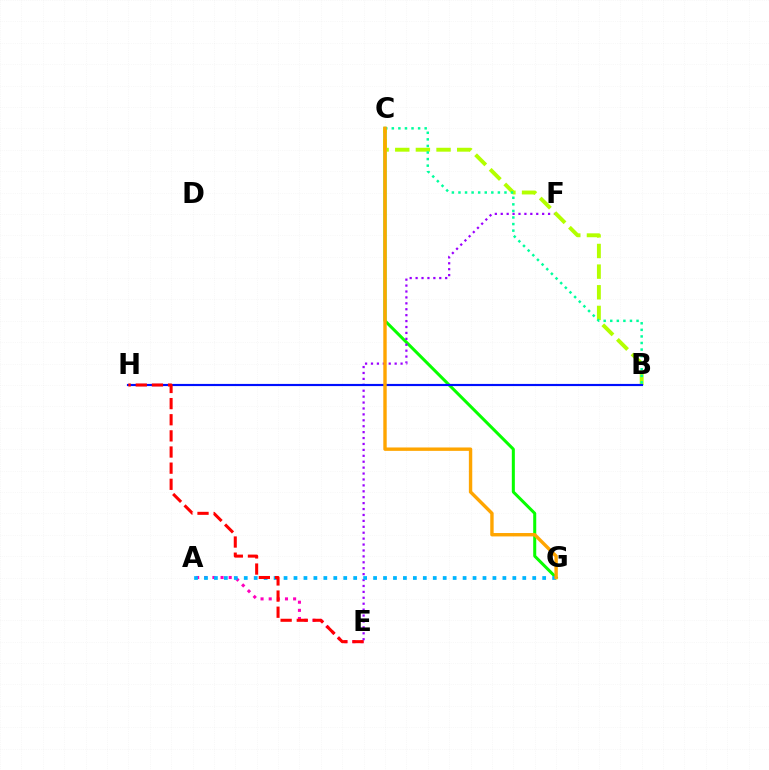{('A', 'E'): [{'color': '#ff00bd', 'line_style': 'dotted', 'thickness': 2.21}], ('C', 'G'): [{'color': '#08ff00', 'line_style': 'solid', 'thickness': 2.18}, {'color': '#ffa500', 'line_style': 'solid', 'thickness': 2.44}], ('E', 'F'): [{'color': '#9b00ff', 'line_style': 'dotted', 'thickness': 1.61}], ('B', 'C'): [{'color': '#b3ff00', 'line_style': 'dashed', 'thickness': 2.8}, {'color': '#00ff9d', 'line_style': 'dotted', 'thickness': 1.79}], ('A', 'G'): [{'color': '#00b5ff', 'line_style': 'dotted', 'thickness': 2.7}], ('B', 'H'): [{'color': '#0010ff', 'line_style': 'solid', 'thickness': 1.56}], ('E', 'H'): [{'color': '#ff0000', 'line_style': 'dashed', 'thickness': 2.19}]}